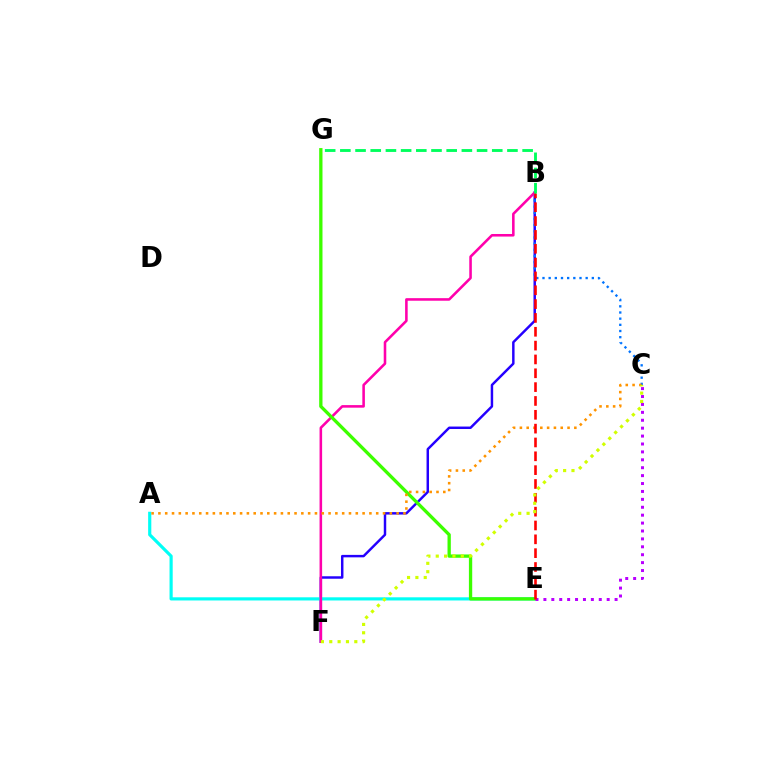{('B', 'F'): [{'color': '#2500ff', 'line_style': 'solid', 'thickness': 1.77}, {'color': '#ff00ac', 'line_style': 'solid', 'thickness': 1.85}], ('B', 'C'): [{'color': '#0074ff', 'line_style': 'dotted', 'thickness': 1.68}], ('A', 'E'): [{'color': '#00fff6', 'line_style': 'solid', 'thickness': 2.28}], ('E', 'G'): [{'color': '#3dff00', 'line_style': 'solid', 'thickness': 2.38}], ('A', 'C'): [{'color': '#ff9400', 'line_style': 'dotted', 'thickness': 1.85}], ('C', 'E'): [{'color': '#b900ff', 'line_style': 'dotted', 'thickness': 2.15}], ('B', 'E'): [{'color': '#ff0000', 'line_style': 'dashed', 'thickness': 1.88}], ('B', 'G'): [{'color': '#00ff5c', 'line_style': 'dashed', 'thickness': 2.06}], ('C', 'F'): [{'color': '#d1ff00', 'line_style': 'dotted', 'thickness': 2.27}]}